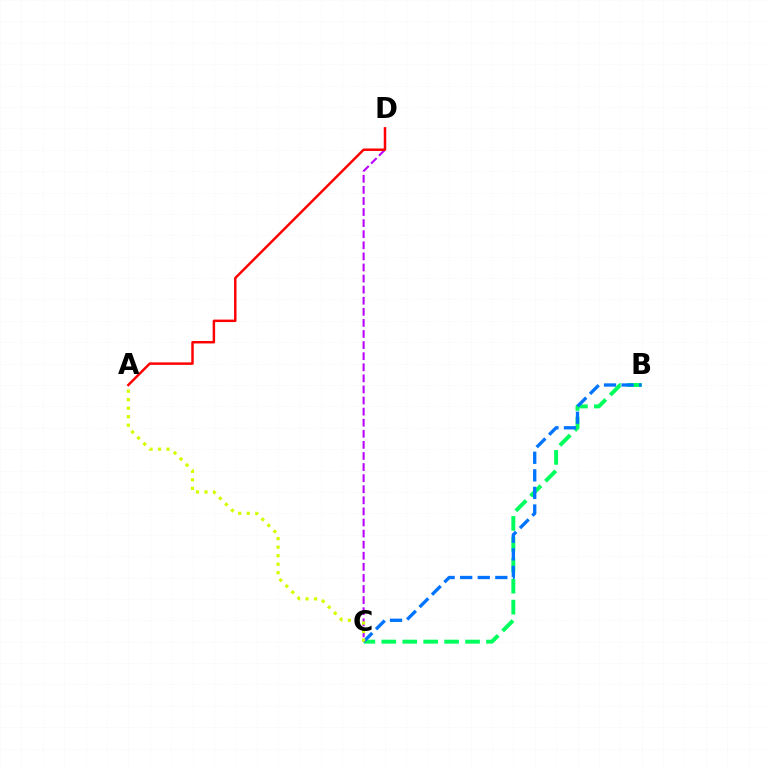{('C', 'D'): [{'color': '#b900ff', 'line_style': 'dashed', 'thickness': 1.51}], ('B', 'C'): [{'color': '#00ff5c', 'line_style': 'dashed', 'thickness': 2.84}, {'color': '#0074ff', 'line_style': 'dashed', 'thickness': 2.39}], ('A', 'D'): [{'color': '#ff0000', 'line_style': 'solid', 'thickness': 1.77}], ('A', 'C'): [{'color': '#d1ff00', 'line_style': 'dotted', 'thickness': 2.32}]}